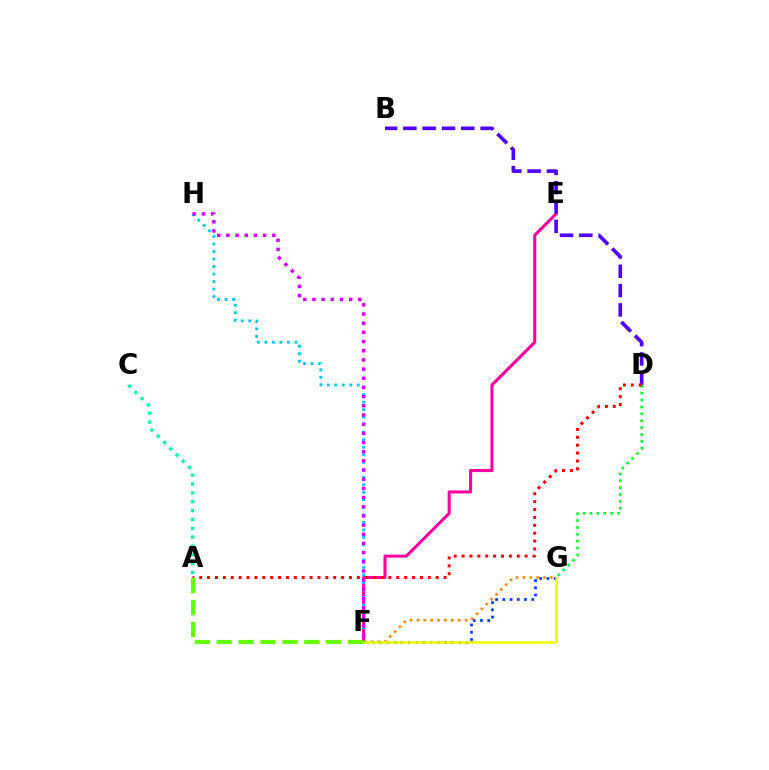{('D', 'G'): [{'color': '#00ff27', 'line_style': 'dotted', 'thickness': 1.87}], ('E', 'F'): [{'color': '#ff00a0', 'line_style': 'solid', 'thickness': 2.2}], ('A', 'C'): [{'color': '#00ffaf', 'line_style': 'dotted', 'thickness': 2.41}], ('F', 'G'): [{'color': '#ff8800', 'line_style': 'dotted', 'thickness': 1.87}, {'color': '#003fff', 'line_style': 'dotted', 'thickness': 1.96}, {'color': '#eeff00', 'line_style': 'solid', 'thickness': 1.84}], ('F', 'H'): [{'color': '#00c7ff', 'line_style': 'dotted', 'thickness': 2.04}, {'color': '#d600ff', 'line_style': 'dotted', 'thickness': 2.49}], ('B', 'D'): [{'color': '#4f00ff', 'line_style': 'dashed', 'thickness': 2.62}], ('A', 'D'): [{'color': '#ff0000', 'line_style': 'dotted', 'thickness': 2.14}], ('A', 'F'): [{'color': '#66ff00', 'line_style': 'dashed', 'thickness': 2.97}]}